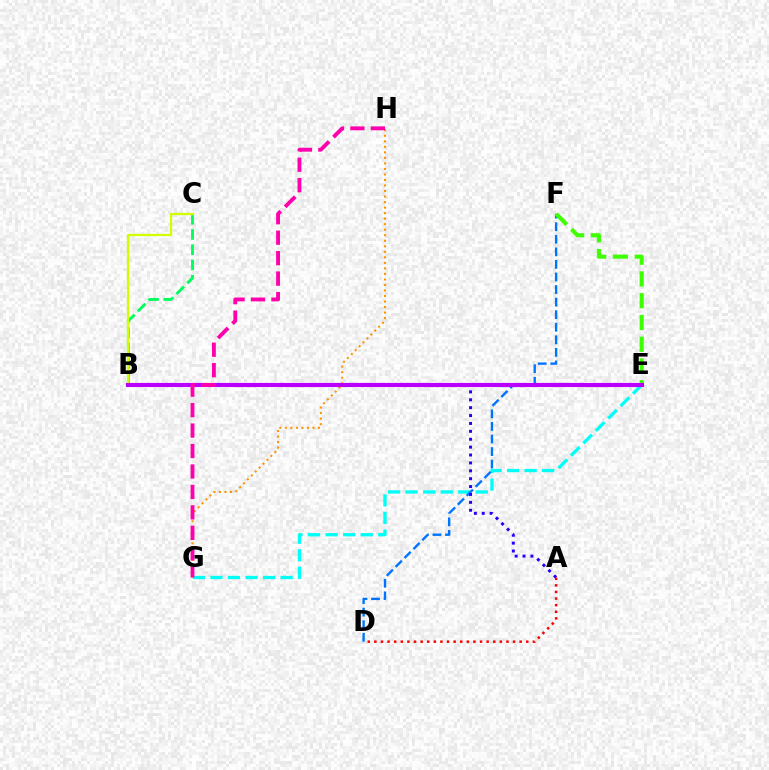{('E', 'G'): [{'color': '#00fff6', 'line_style': 'dashed', 'thickness': 2.38}], ('D', 'F'): [{'color': '#0074ff', 'line_style': 'dashed', 'thickness': 1.71}], ('G', 'H'): [{'color': '#ff9400', 'line_style': 'dotted', 'thickness': 1.5}, {'color': '#ff00ac', 'line_style': 'dashed', 'thickness': 2.78}], ('A', 'B'): [{'color': '#2500ff', 'line_style': 'dotted', 'thickness': 2.14}], ('B', 'C'): [{'color': '#00ff5c', 'line_style': 'dashed', 'thickness': 2.07}, {'color': '#d1ff00', 'line_style': 'solid', 'thickness': 1.63}], ('A', 'D'): [{'color': '#ff0000', 'line_style': 'dotted', 'thickness': 1.79}], ('E', 'F'): [{'color': '#3dff00', 'line_style': 'dashed', 'thickness': 2.96}], ('B', 'E'): [{'color': '#b900ff', 'line_style': 'solid', 'thickness': 2.97}]}